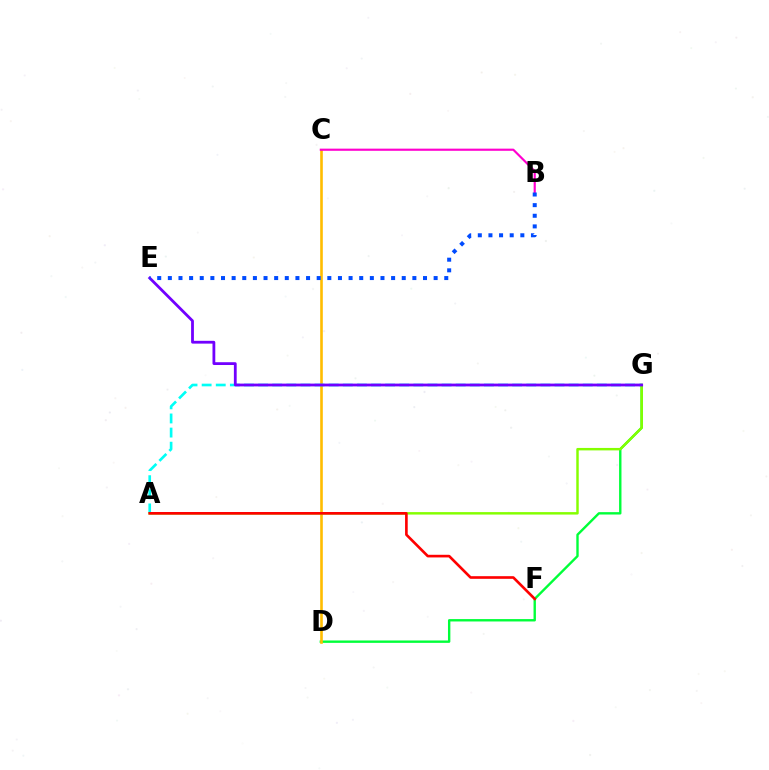{('D', 'G'): [{'color': '#00ff39', 'line_style': 'solid', 'thickness': 1.72}], ('C', 'D'): [{'color': '#ffbd00', 'line_style': 'solid', 'thickness': 1.88}], ('A', 'G'): [{'color': '#00fff6', 'line_style': 'dashed', 'thickness': 1.92}, {'color': '#84ff00', 'line_style': 'solid', 'thickness': 1.77}], ('B', 'C'): [{'color': '#ff00cf', 'line_style': 'solid', 'thickness': 1.56}], ('E', 'G'): [{'color': '#7200ff', 'line_style': 'solid', 'thickness': 2.01}], ('B', 'E'): [{'color': '#004bff', 'line_style': 'dotted', 'thickness': 2.89}], ('A', 'F'): [{'color': '#ff0000', 'line_style': 'solid', 'thickness': 1.9}]}